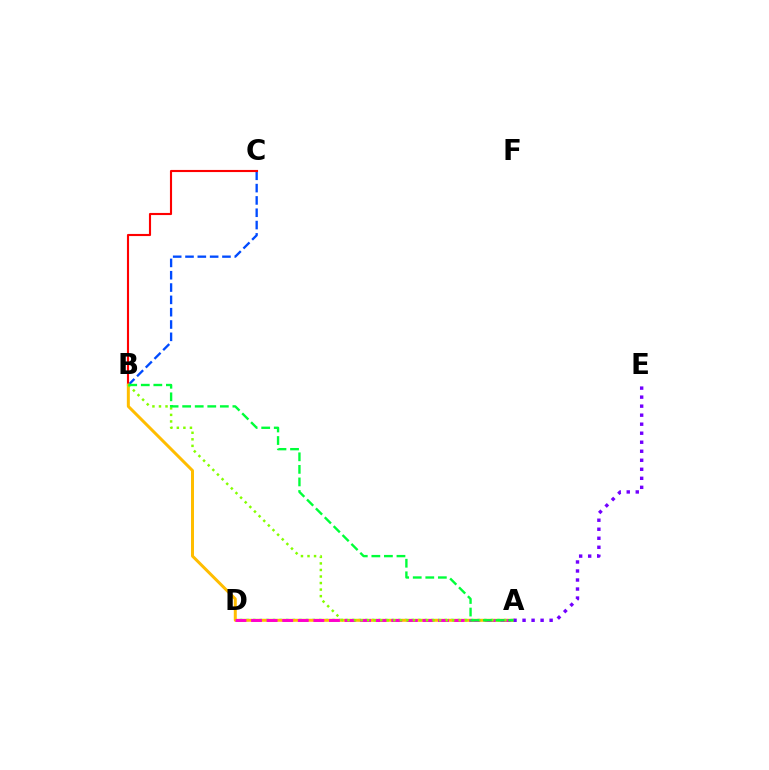{('B', 'C'): [{'color': '#004bff', 'line_style': 'dashed', 'thickness': 1.67}, {'color': '#ff0000', 'line_style': 'solid', 'thickness': 1.53}], ('A', 'D'): [{'color': '#00fff6', 'line_style': 'dotted', 'thickness': 1.79}, {'color': '#ff00cf', 'line_style': 'dashed', 'thickness': 2.12}], ('A', 'B'): [{'color': '#ffbd00', 'line_style': 'solid', 'thickness': 2.15}, {'color': '#84ff00', 'line_style': 'dotted', 'thickness': 1.78}, {'color': '#00ff39', 'line_style': 'dashed', 'thickness': 1.71}], ('A', 'E'): [{'color': '#7200ff', 'line_style': 'dotted', 'thickness': 2.45}]}